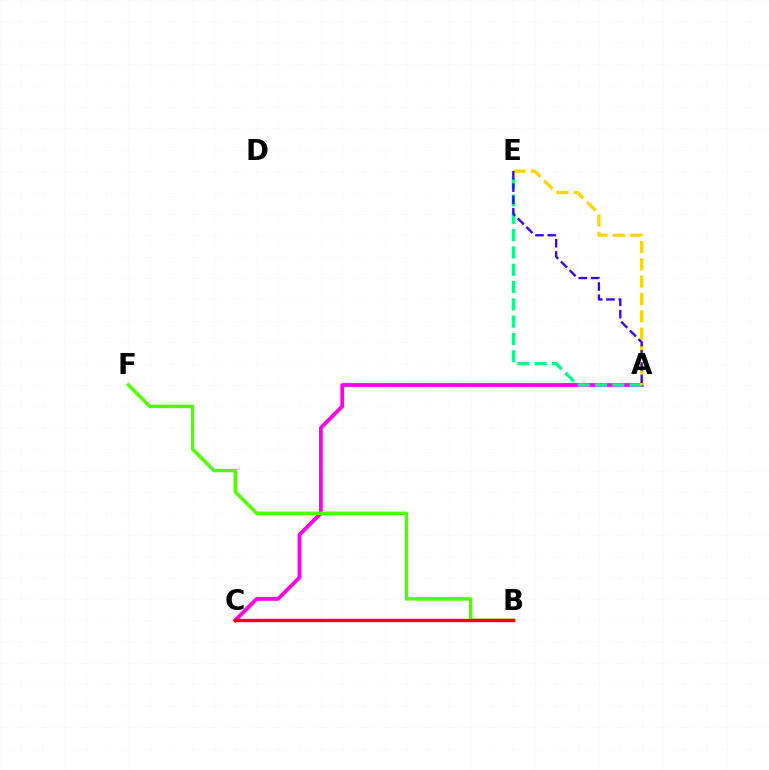{('A', 'C'): [{'color': '#ff00ed', 'line_style': 'solid', 'thickness': 2.72}], ('B', 'C'): [{'color': '#009eff', 'line_style': 'dotted', 'thickness': 2.17}, {'color': '#ff0000', 'line_style': 'solid', 'thickness': 2.39}], ('A', 'E'): [{'color': '#00ff86', 'line_style': 'dashed', 'thickness': 2.35}, {'color': '#ffd500', 'line_style': 'dashed', 'thickness': 2.35}, {'color': '#3700ff', 'line_style': 'dashed', 'thickness': 1.67}], ('B', 'F'): [{'color': '#4fff00', 'line_style': 'solid', 'thickness': 2.5}]}